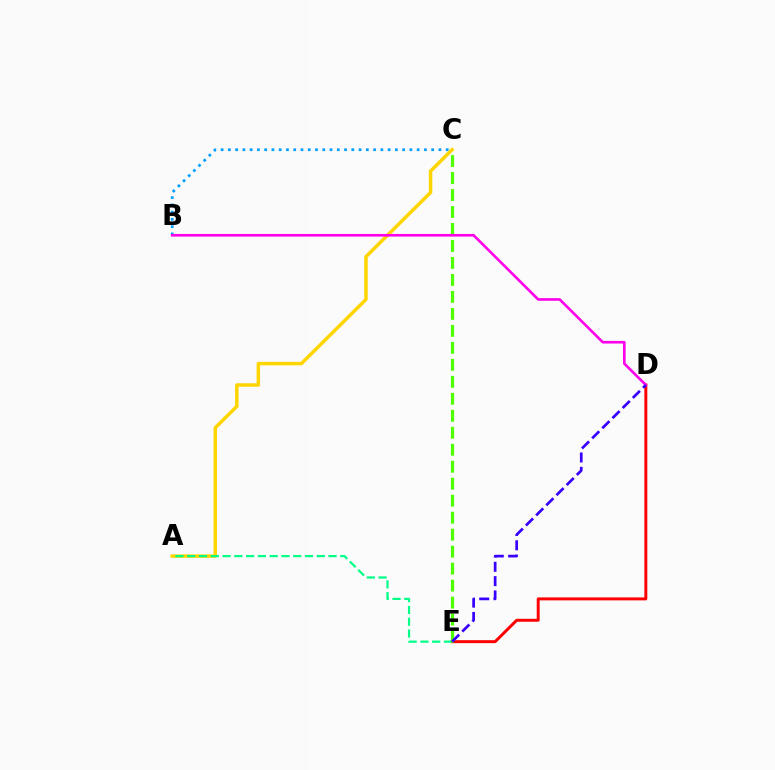{('D', 'E'): [{'color': '#ff0000', 'line_style': 'solid', 'thickness': 2.13}, {'color': '#3700ff', 'line_style': 'dashed', 'thickness': 1.95}], ('B', 'C'): [{'color': '#009eff', 'line_style': 'dotted', 'thickness': 1.97}], ('A', 'C'): [{'color': '#ffd500', 'line_style': 'solid', 'thickness': 2.5}], ('A', 'E'): [{'color': '#00ff86', 'line_style': 'dashed', 'thickness': 1.6}], ('C', 'E'): [{'color': '#4fff00', 'line_style': 'dashed', 'thickness': 2.31}], ('B', 'D'): [{'color': '#ff00ed', 'line_style': 'solid', 'thickness': 1.89}]}